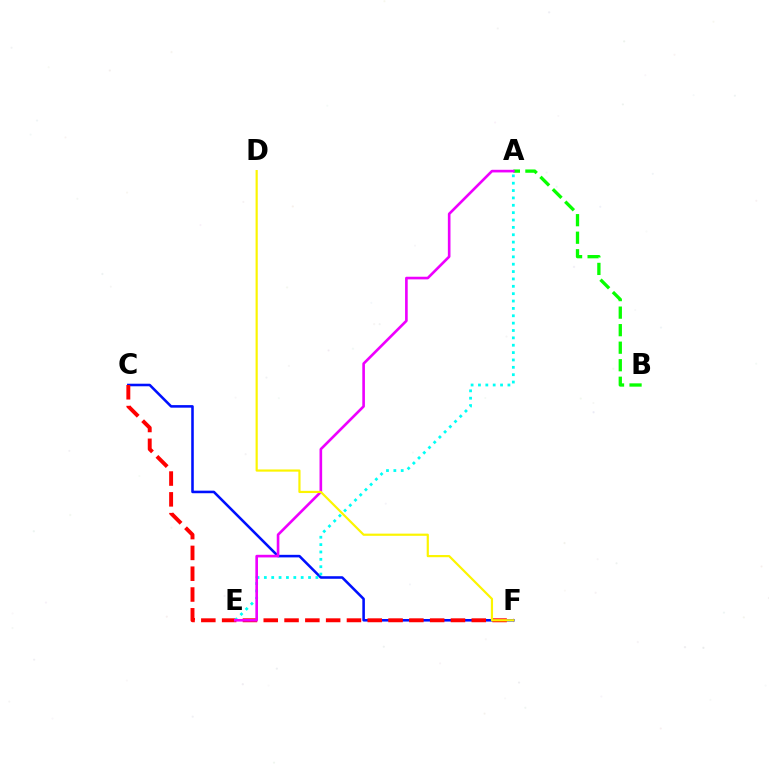{('C', 'F'): [{'color': '#0010ff', 'line_style': 'solid', 'thickness': 1.85}, {'color': '#ff0000', 'line_style': 'dashed', 'thickness': 2.83}], ('A', 'B'): [{'color': '#08ff00', 'line_style': 'dashed', 'thickness': 2.38}], ('A', 'E'): [{'color': '#00fff6', 'line_style': 'dotted', 'thickness': 2.0}, {'color': '#ee00ff', 'line_style': 'solid', 'thickness': 1.9}], ('D', 'F'): [{'color': '#fcf500', 'line_style': 'solid', 'thickness': 1.58}]}